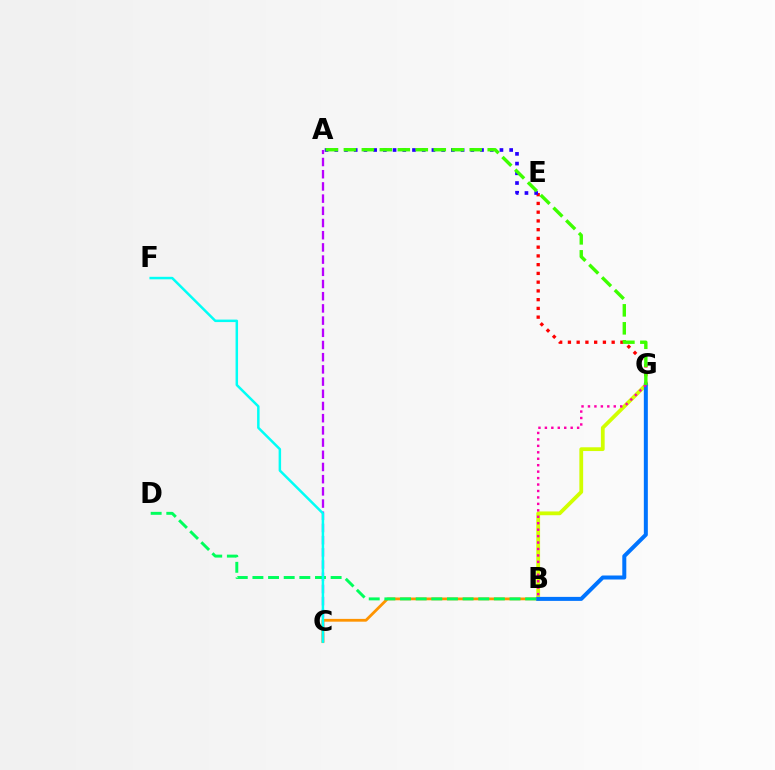{('E', 'G'): [{'color': '#ff0000', 'line_style': 'dotted', 'thickness': 2.38}], ('A', 'C'): [{'color': '#b900ff', 'line_style': 'dashed', 'thickness': 1.66}], ('A', 'E'): [{'color': '#2500ff', 'line_style': 'dotted', 'thickness': 2.64}], ('B', 'C'): [{'color': '#ff9400', 'line_style': 'solid', 'thickness': 2.01}], ('B', 'G'): [{'color': '#d1ff00', 'line_style': 'solid', 'thickness': 2.72}, {'color': '#0074ff', 'line_style': 'solid', 'thickness': 2.88}, {'color': '#ff00ac', 'line_style': 'dotted', 'thickness': 1.75}], ('B', 'D'): [{'color': '#00ff5c', 'line_style': 'dashed', 'thickness': 2.12}], ('C', 'F'): [{'color': '#00fff6', 'line_style': 'solid', 'thickness': 1.79}], ('A', 'G'): [{'color': '#3dff00', 'line_style': 'dashed', 'thickness': 2.44}]}